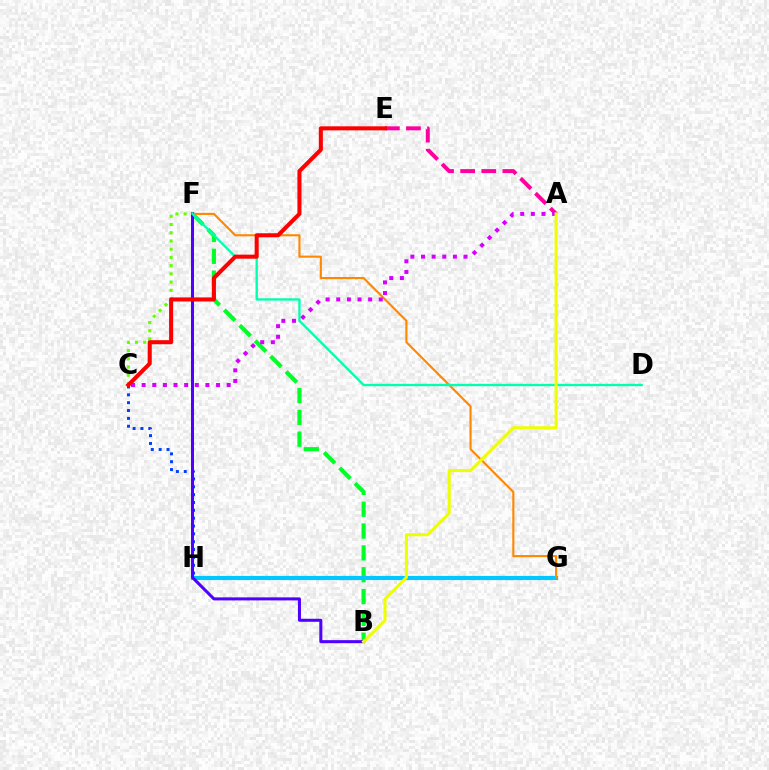{('C', 'H'): [{'color': '#003fff', 'line_style': 'dotted', 'thickness': 2.13}], ('C', 'F'): [{'color': '#66ff00', 'line_style': 'dotted', 'thickness': 2.23}], ('A', 'E'): [{'color': '#ff00a0', 'line_style': 'dashed', 'thickness': 2.87}], ('B', 'F'): [{'color': '#00ff27', 'line_style': 'dashed', 'thickness': 2.97}, {'color': '#4f00ff', 'line_style': 'solid', 'thickness': 2.18}], ('G', 'H'): [{'color': '#00c7ff', 'line_style': 'solid', 'thickness': 2.98}], ('F', 'G'): [{'color': '#ff8800', 'line_style': 'solid', 'thickness': 1.53}], ('D', 'F'): [{'color': '#00ffaf', 'line_style': 'solid', 'thickness': 1.69}], ('A', 'C'): [{'color': '#d600ff', 'line_style': 'dotted', 'thickness': 2.89}], ('A', 'B'): [{'color': '#eeff00', 'line_style': 'solid', 'thickness': 2.2}], ('C', 'E'): [{'color': '#ff0000', 'line_style': 'solid', 'thickness': 2.92}]}